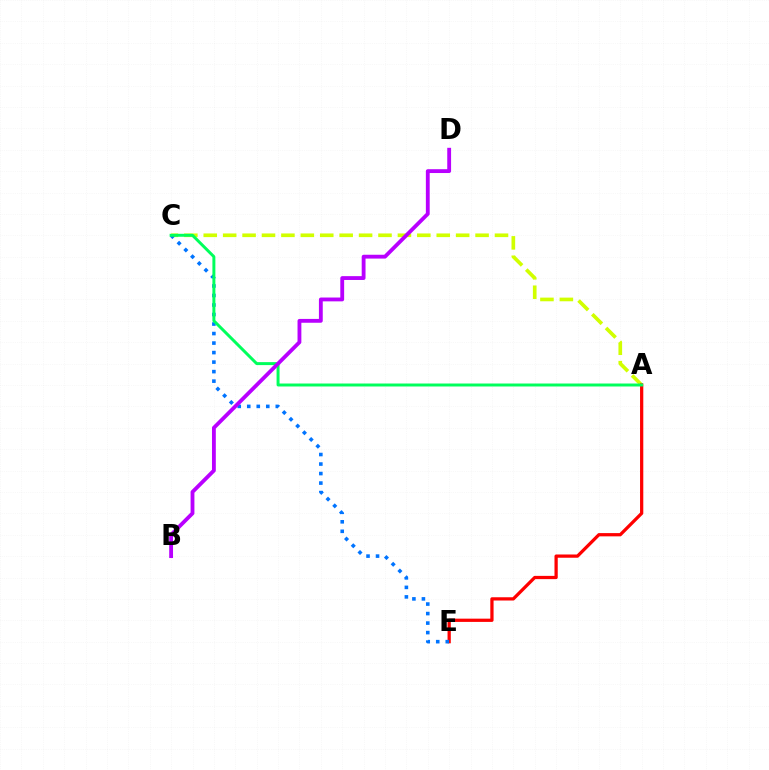{('A', 'C'): [{'color': '#d1ff00', 'line_style': 'dashed', 'thickness': 2.64}, {'color': '#00ff5c', 'line_style': 'solid', 'thickness': 2.14}], ('A', 'E'): [{'color': '#ff0000', 'line_style': 'solid', 'thickness': 2.34}], ('C', 'E'): [{'color': '#0074ff', 'line_style': 'dotted', 'thickness': 2.59}], ('B', 'D'): [{'color': '#b900ff', 'line_style': 'solid', 'thickness': 2.76}]}